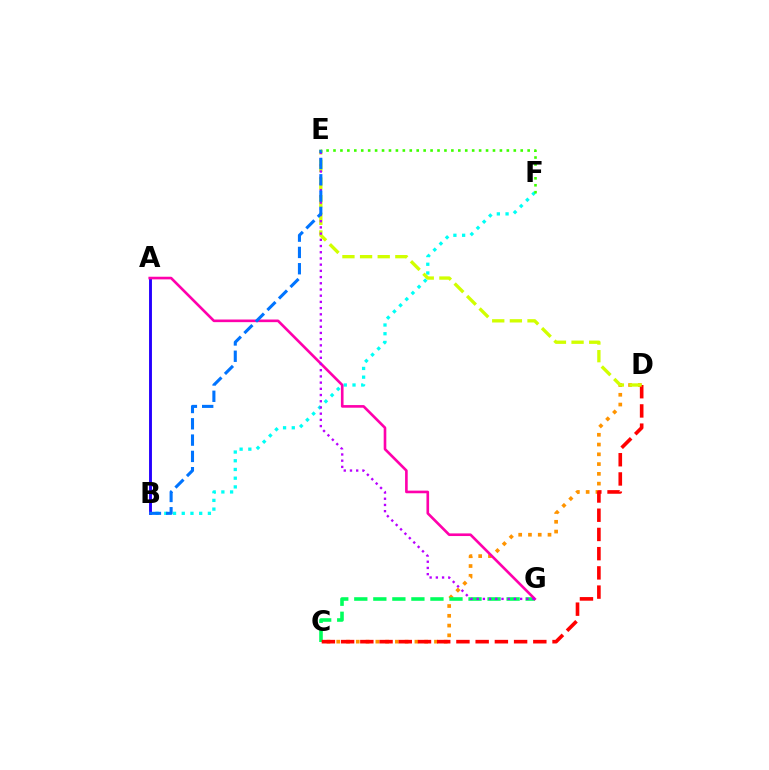{('C', 'D'): [{'color': '#ff9400', 'line_style': 'dotted', 'thickness': 2.66}, {'color': '#ff0000', 'line_style': 'dashed', 'thickness': 2.61}], ('C', 'G'): [{'color': '#00ff5c', 'line_style': 'dashed', 'thickness': 2.59}], ('A', 'B'): [{'color': '#2500ff', 'line_style': 'solid', 'thickness': 2.08}], ('B', 'F'): [{'color': '#00fff6', 'line_style': 'dotted', 'thickness': 2.37}], ('A', 'G'): [{'color': '#ff00ac', 'line_style': 'solid', 'thickness': 1.9}], ('D', 'E'): [{'color': '#d1ff00', 'line_style': 'dashed', 'thickness': 2.4}], ('E', 'G'): [{'color': '#b900ff', 'line_style': 'dotted', 'thickness': 1.69}], ('B', 'E'): [{'color': '#0074ff', 'line_style': 'dashed', 'thickness': 2.21}], ('E', 'F'): [{'color': '#3dff00', 'line_style': 'dotted', 'thickness': 1.88}]}